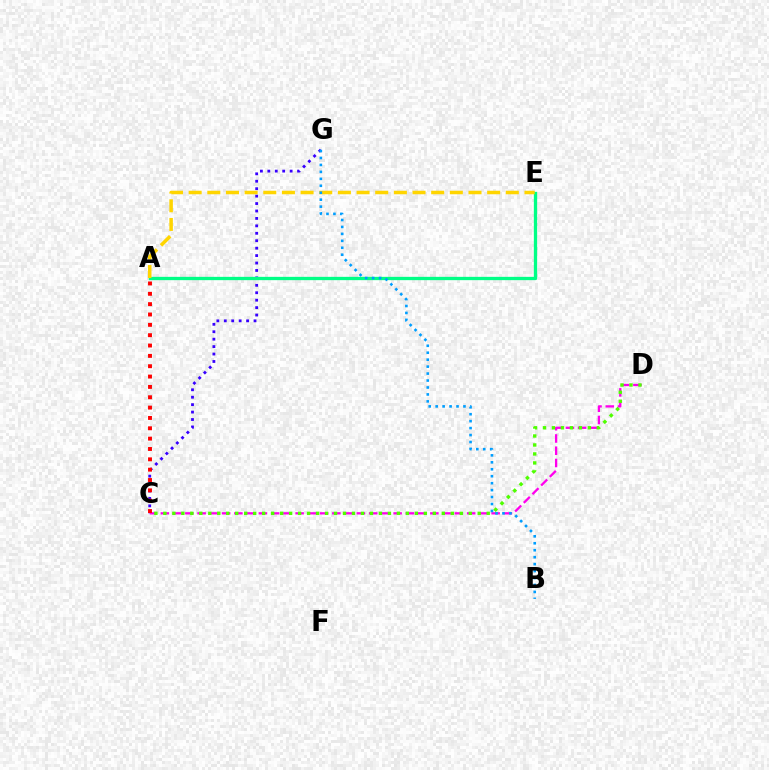{('C', 'G'): [{'color': '#3700ff', 'line_style': 'dotted', 'thickness': 2.02}], ('A', 'E'): [{'color': '#00ff86', 'line_style': 'solid', 'thickness': 2.38}, {'color': '#ffd500', 'line_style': 'dashed', 'thickness': 2.53}], ('C', 'D'): [{'color': '#ff00ed', 'line_style': 'dashed', 'thickness': 1.66}, {'color': '#4fff00', 'line_style': 'dotted', 'thickness': 2.44}], ('B', 'G'): [{'color': '#009eff', 'line_style': 'dotted', 'thickness': 1.89}], ('A', 'C'): [{'color': '#ff0000', 'line_style': 'dotted', 'thickness': 2.81}]}